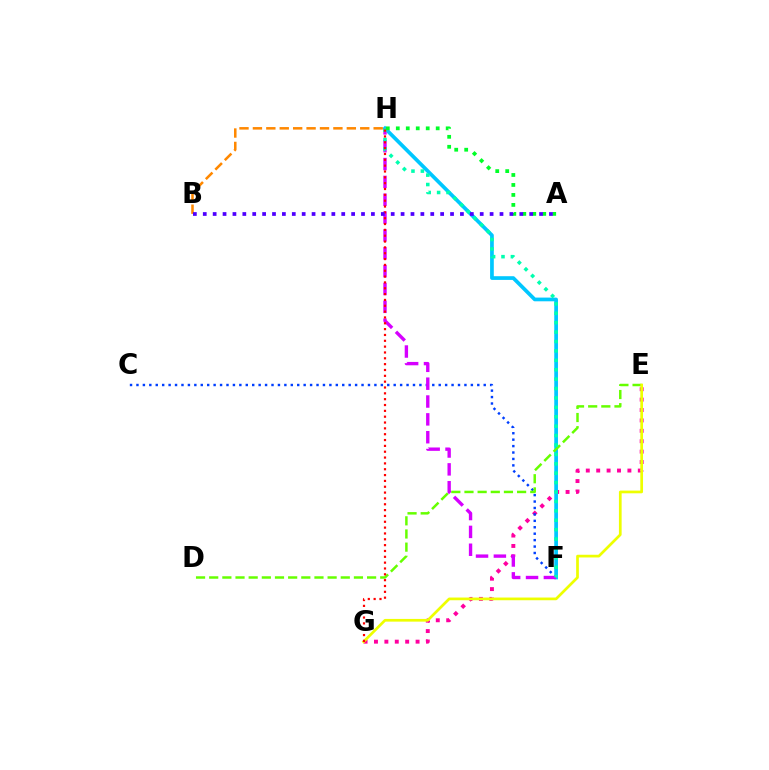{('E', 'G'): [{'color': '#ff00a0', 'line_style': 'dotted', 'thickness': 2.83}, {'color': '#eeff00', 'line_style': 'solid', 'thickness': 1.95}], ('C', 'F'): [{'color': '#003fff', 'line_style': 'dotted', 'thickness': 1.75}], ('F', 'H'): [{'color': '#00c7ff', 'line_style': 'solid', 'thickness': 2.67}, {'color': '#d600ff', 'line_style': 'dashed', 'thickness': 2.42}, {'color': '#00ffaf', 'line_style': 'dotted', 'thickness': 2.56}], ('D', 'E'): [{'color': '#66ff00', 'line_style': 'dashed', 'thickness': 1.79}], ('B', 'H'): [{'color': '#ff8800', 'line_style': 'dashed', 'thickness': 1.82}], ('G', 'H'): [{'color': '#ff0000', 'line_style': 'dotted', 'thickness': 1.59}], ('A', 'H'): [{'color': '#00ff27', 'line_style': 'dotted', 'thickness': 2.71}], ('A', 'B'): [{'color': '#4f00ff', 'line_style': 'dotted', 'thickness': 2.69}]}